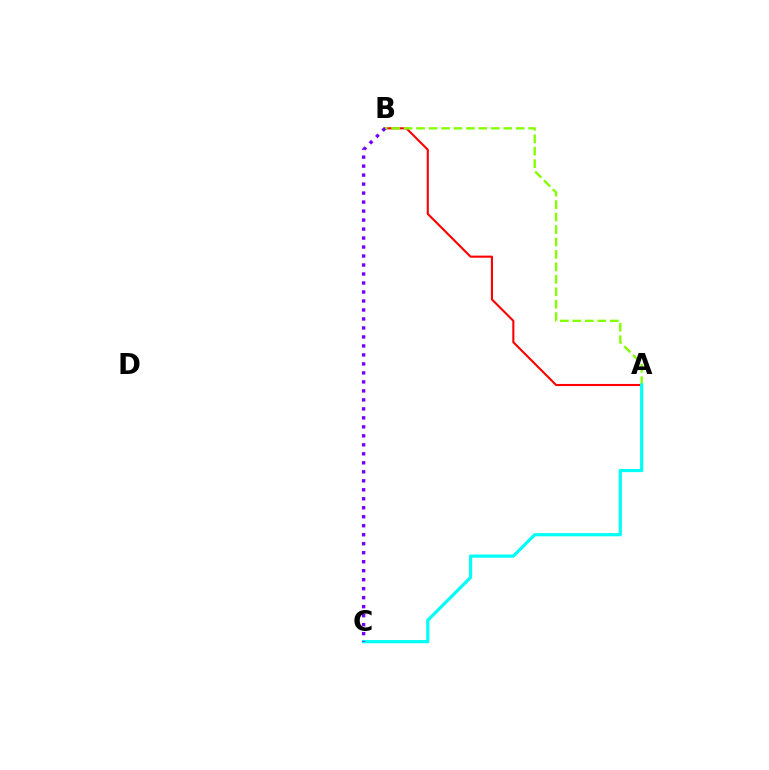{('A', 'B'): [{'color': '#ff0000', 'line_style': 'solid', 'thickness': 1.52}, {'color': '#84ff00', 'line_style': 'dashed', 'thickness': 1.69}], ('A', 'C'): [{'color': '#00fff6', 'line_style': 'solid', 'thickness': 2.29}], ('B', 'C'): [{'color': '#7200ff', 'line_style': 'dotted', 'thickness': 2.44}]}